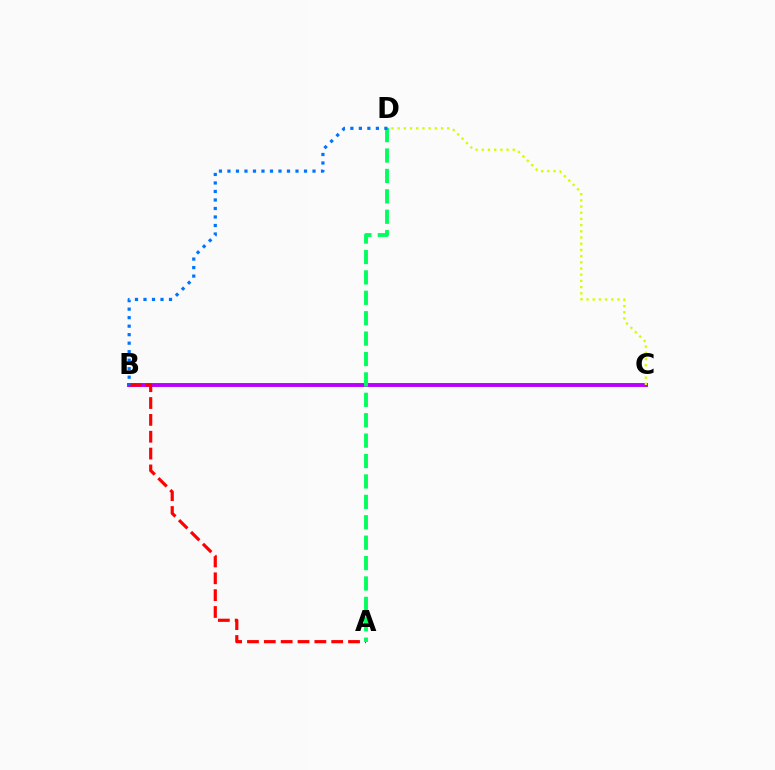{('B', 'C'): [{'color': '#b900ff', 'line_style': 'solid', 'thickness': 2.81}], ('A', 'B'): [{'color': '#ff0000', 'line_style': 'dashed', 'thickness': 2.29}], ('C', 'D'): [{'color': '#d1ff00', 'line_style': 'dotted', 'thickness': 1.68}], ('A', 'D'): [{'color': '#00ff5c', 'line_style': 'dashed', 'thickness': 2.77}], ('B', 'D'): [{'color': '#0074ff', 'line_style': 'dotted', 'thickness': 2.31}]}